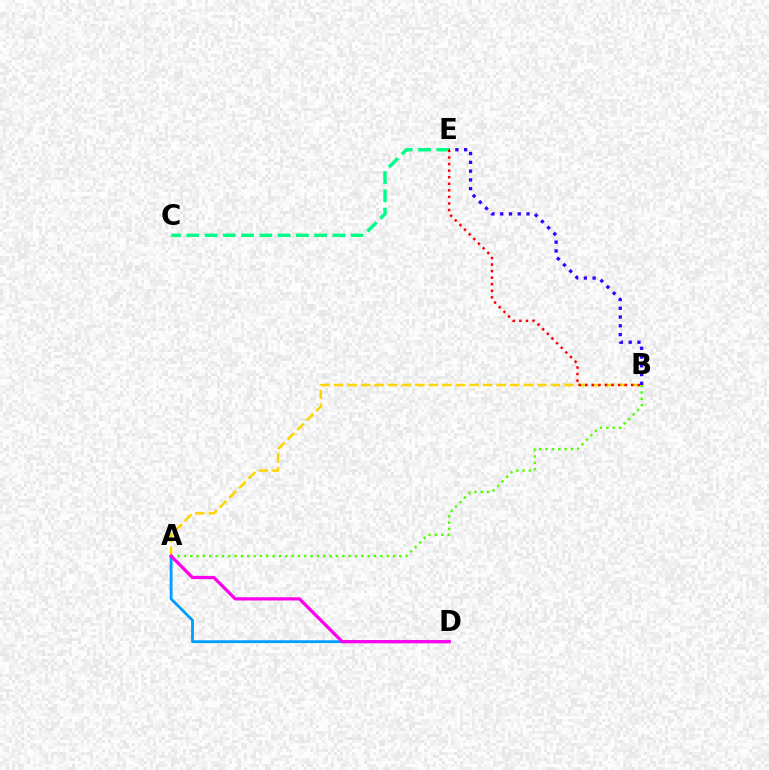{('A', 'B'): [{'color': '#ffd500', 'line_style': 'dashed', 'thickness': 1.84}, {'color': '#4fff00', 'line_style': 'dotted', 'thickness': 1.72}], ('C', 'E'): [{'color': '#00ff86', 'line_style': 'dashed', 'thickness': 2.48}], ('A', 'D'): [{'color': '#009eff', 'line_style': 'solid', 'thickness': 2.01}, {'color': '#ff00ed', 'line_style': 'solid', 'thickness': 2.32}], ('B', 'E'): [{'color': '#ff0000', 'line_style': 'dotted', 'thickness': 1.78}, {'color': '#3700ff', 'line_style': 'dotted', 'thickness': 2.38}]}